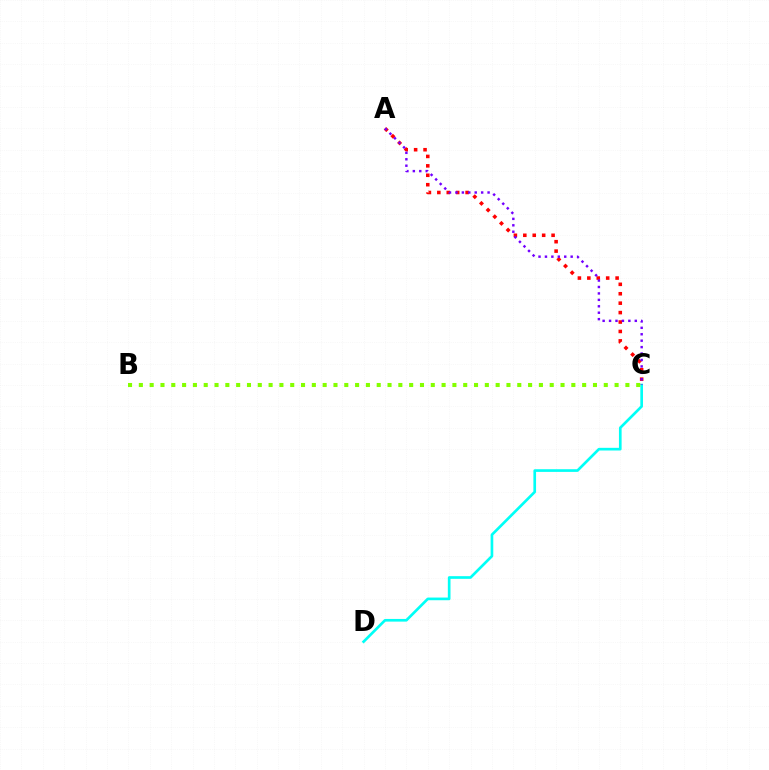{('C', 'D'): [{'color': '#00fff6', 'line_style': 'solid', 'thickness': 1.92}], ('A', 'C'): [{'color': '#ff0000', 'line_style': 'dotted', 'thickness': 2.56}, {'color': '#7200ff', 'line_style': 'dotted', 'thickness': 1.75}], ('B', 'C'): [{'color': '#84ff00', 'line_style': 'dotted', 'thickness': 2.94}]}